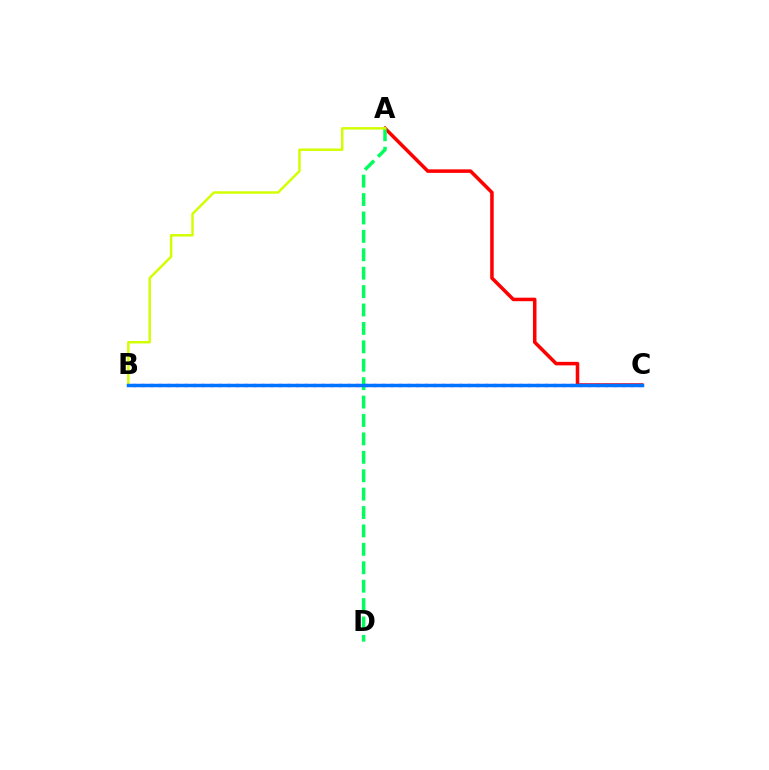{('A', 'C'): [{'color': '#ff0000', 'line_style': 'solid', 'thickness': 2.54}], ('A', 'D'): [{'color': '#00ff5c', 'line_style': 'dashed', 'thickness': 2.5}], ('A', 'B'): [{'color': '#d1ff00', 'line_style': 'solid', 'thickness': 1.77}], ('B', 'C'): [{'color': '#b900ff', 'line_style': 'dotted', 'thickness': 2.33}, {'color': '#0074ff', 'line_style': 'solid', 'thickness': 2.5}]}